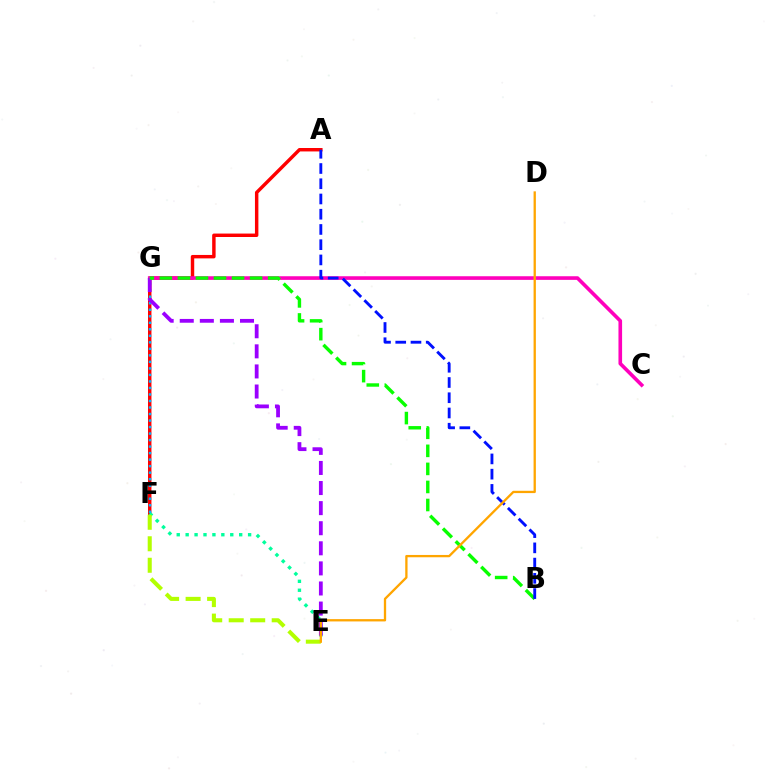{('A', 'F'): [{'color': '#ff0000', 'line_style': 'solid', 'thickness': 2.48}], ('E', 'F'): [{'color': '#00ff9d', 'line_style': 'dotted', 'thickness': 2.42}, {'color': '#b3ff00', 'line_style': 'dashed', 'thickness': 2.92}], ('C', 'G'): [{'color': '#ff00bd', 'line_style': 'solid', 'thickness': 2.61}], ('F', 'G'): [{'color': '#00b5ff', 'line_style': 'dotted', 'thickness': 1.77}], ('E', 'G'): [{'color': '#9b00ff', 'line_style': 'dashed', 'thickness': 2.73}], ('B', 'G'): [{'color': '#08ff00', 'line_style': 'dashed', 'thickness': 2.45}], ('A', 'B'): [{'color': '#0010ff', 'line_style': 'dashed', 'thickness': 2.07}], ('D', 'E'): [{'color': '#ffa500', 'line_style': 'solid', 'thickness': 1.66}]}